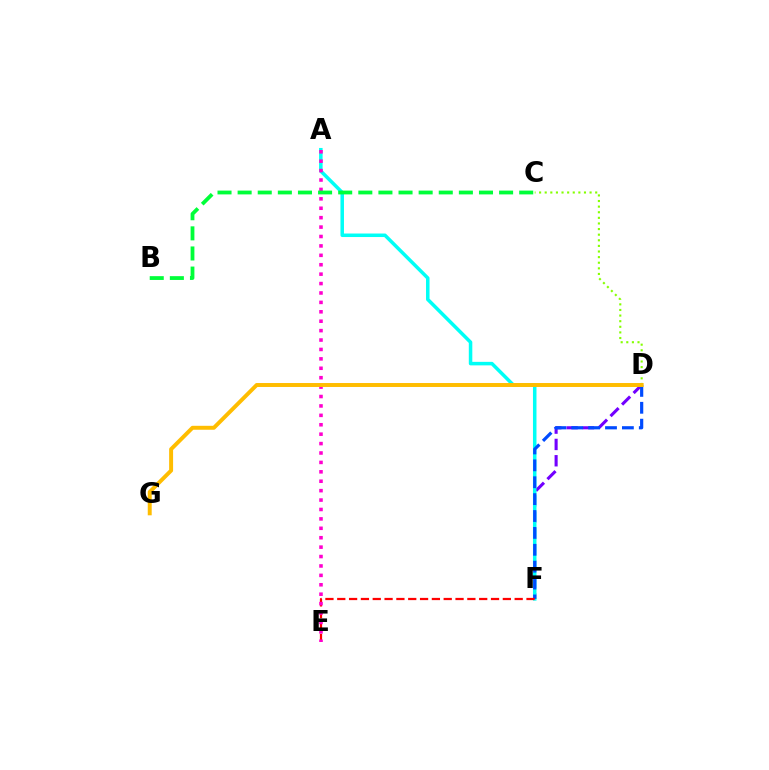{('D', 'F'): [{'color': '#7200ff', 'line_style': 'dashed', 'thickness': 2.22}, {'color': '#004bff', 'line_style': 'dashed', 'thickness': 2.29}], ('A', 'F'): [{'color': '#00fff6', 'line_style': 'solid', 'thickness': 2.53}], ('C', 'D'): [{'color': '#84ff00', 'line_style': 'dotted', 'thickness': 1.52}], ('E', 'F'): [{'color': '#ff0000', 'line_style': 'dashed', 'thickness': 1.61}], ('A', 'E'): [{'color': '#ff00cf', 'line_style': 'dotted', 'thickness': 2.56}], ('D', 'G'): [{'color': '#ffbd00', 'line_style': 'solid', 'thickness': 2.84}], ('B', 'C'): [{'color': '#00ff39', 'line_style': 'dashed', 'thickness': 2.73}]}